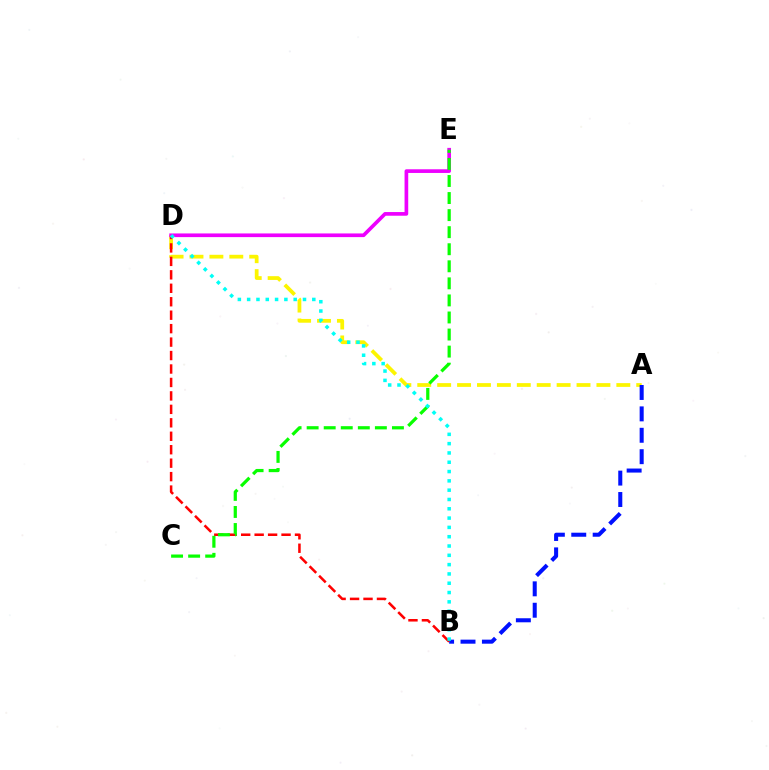{('A', 'D'): [{'color': '#fcf500', 'line_style': 'dashed', 'thickness': 2.7}], ('A', 'B'): [{'color': '#0010ff', 'line_style': 'dashed', 'thickness': 2.91}], ('B', 'D'): [{'color': '#ff0000', 'line_style': 'dashed', 'thickness': 1.83}, {'color': '#00fff6', 'line_style': 'dotted', 'thickness': 2.53}], ('D', 'E'): [{'color': '#ee00ff', 'line_style': 'solid', 'thickness': 2.65}], ('C', 'E'): [{'color': '#08ff00', 'line_style': 'dashed', 'thickness': 2.32}]}